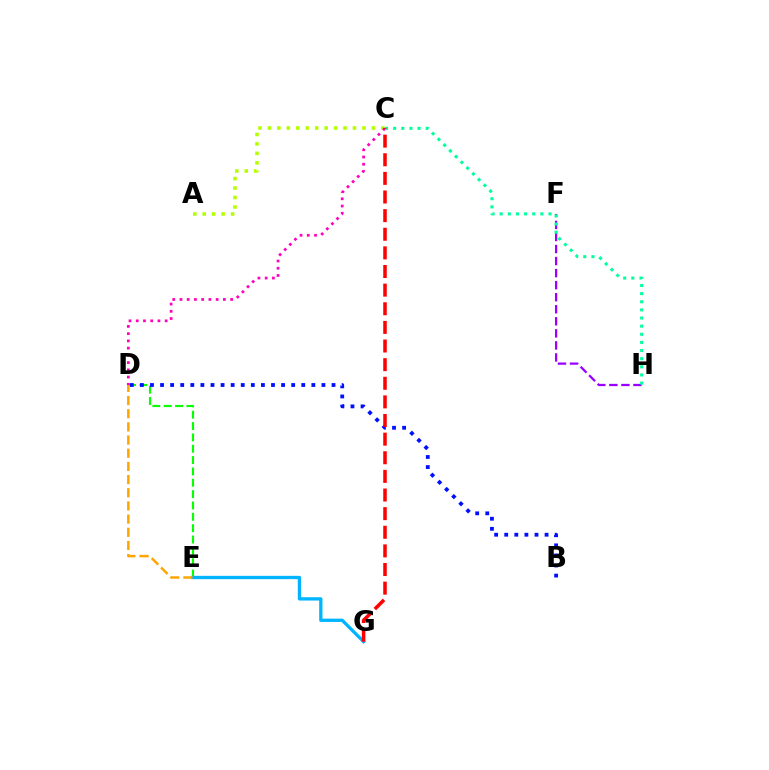{('D', 'E'): [{'color': '#08ff00', 'line_style': 'dashed', 'thickness': 1.54}, {'color': '#ffa500', 'line_style': 'dashed', 'thickness': 1.79}], ('F', 'H'): [{'color': '#9b00ff', 'line_style': 'dashed', 'thickness': 1.64}], ('A', 'C'): [{'color': '#b3ff00', 'line_style': 'dotted', 'thickness': 2.57}], ('C', 'D'): [{'color': '#ff00bd', 'line_style': 'dotted', 'thickness': 1.97}], ('C', 'H'): [{'color': '#00ff9d', 'line_style': 'dotted', 'thickness': 2.21}], ('E', 'G'): [{'color': '#00b5ff', 'line_style': 'solid', 'thickness': 2.38}], ('B', 'D'): [{'color': '#0010ff', 'line_style': 'dotted', 'thickness': 2.74}], ('C', 'G'): [{'color': '#ff0000', 'line_style': 'dashed', 'thickness': 2.53}]}